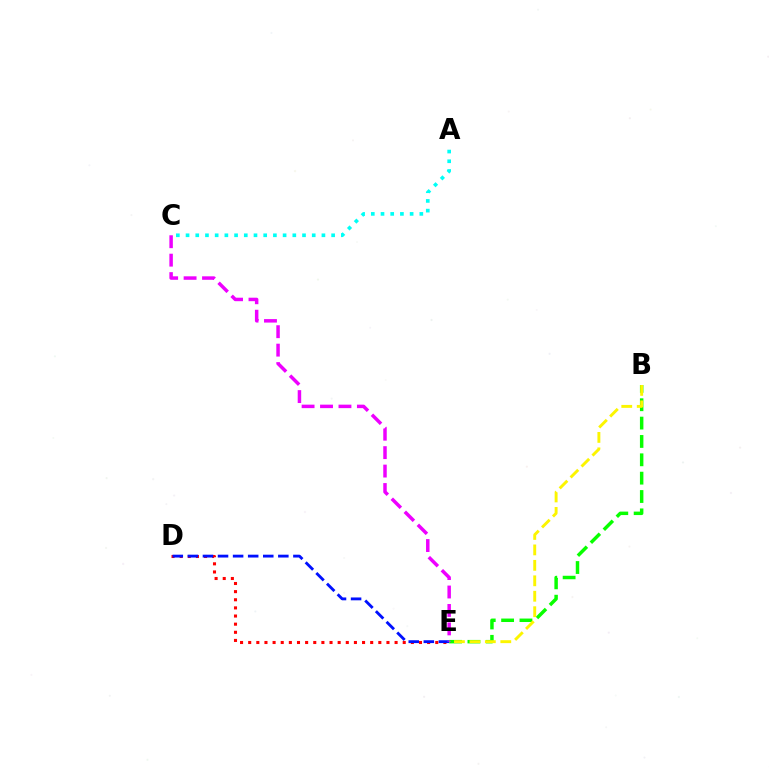{('D', 'E'): [{'color': '#ff0000', 'line_style': 'dotted', 'thickness': 2.21}, {'color': '#0010ff', 'line_style': 'dashed', 'thickness': 2.05}], ('A', 'C'): [{'color': '#00fff6', 'line_style': 'dotted', 'thickness': 2.64}], ('B', 'E'): [{'color': '#08ff00', 'line_style': 'dashed', 'thickness': 2.49}, {'color': '#fcf500', 'line_style': 'dashed', 'thickness': 2.1}], ('C', 'E'): [{'color': '#ee00ff', 'line_style': 'dashed', 'thickness': 2.5}]}